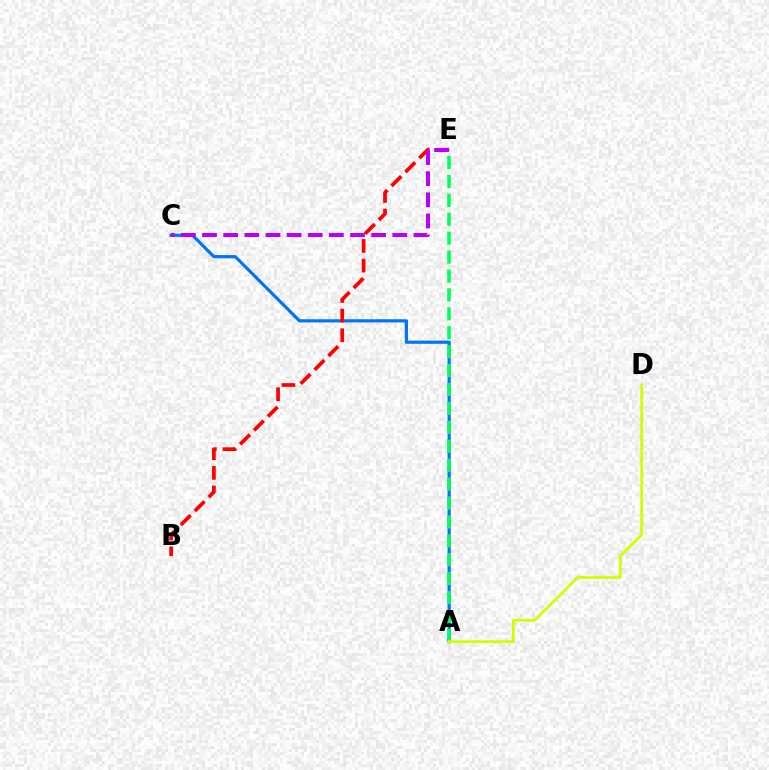{('A', 'C'): [{'color': '#0074ff', 'line_style': 'solid', 'thickness': 2.29}], ('A', 'E'): [{'color': '#00ff5c', 'line_style': 'dashed', 'thickness': 2.57}], ('A', 'D'): [{'color': '#d1ff00', 'line_style': 'solid', 'thickness': 1.99}], ('B', 'E'): [{'color': '#ff0000', 'line_style': 'dashed', 'thickness': 2.67}], ('C', 'E'): [{'color': '#b900ff', 'line_style': 'dashed', 'thickness': 2.87}]}